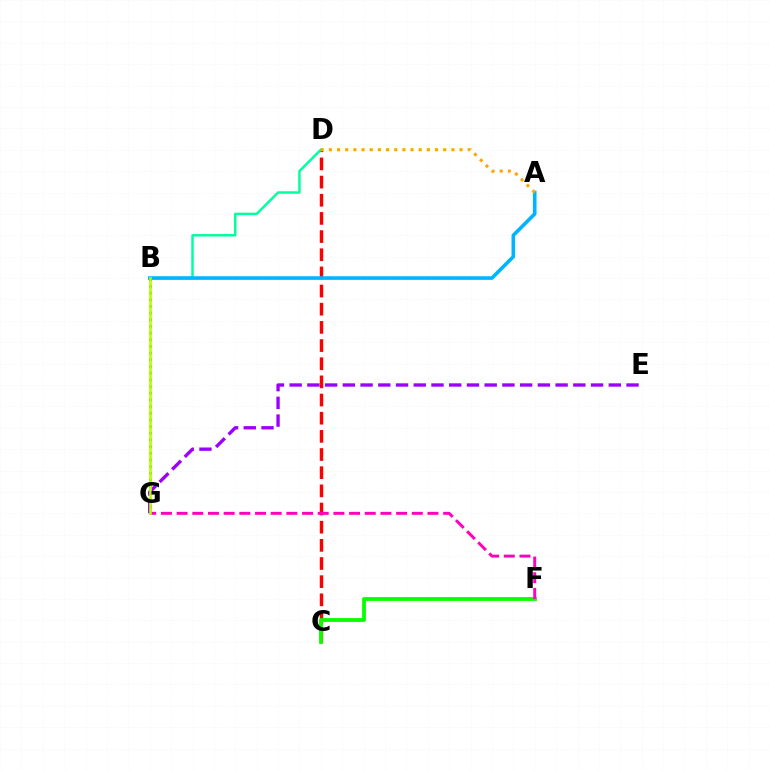{('C', 'D'): [{'color': '#ff0000', 'line_style': 'dashed', 'thickness': 2.47}], ('C', 'F'): [{'color': '#08ff00', 'line_style': 'solid', 'thickness': 2.74}], ('B', 'D'): [{'color': '#00ff9d', 'line_style': 'solid', 'thickness': 1.77}], ('A', 'B'): [{'color': '#00b5ff', 'line_style': 'solid', 'thickness': 2.6}], ('F', 'G'): [{'color': '#ff00bd', 'line_style': 'dashed', 'thickness': 2.13}], ('E', 'G'): [{'color': '#9b00ff', 'line_style': 'dashed', 'thickness': 2.41}], ('B', 'G'): [{'color': '#0010ff', 'line_style': 'dotted', 'thickness': 1.81}, {'color': '#b3ff00', 'line_style': 'solid', 'thickness': 1.92}], ('A', 'D'): [{'color': '#ffa500', 'line_style': 'dotted', 'thickness': 2.22}]}